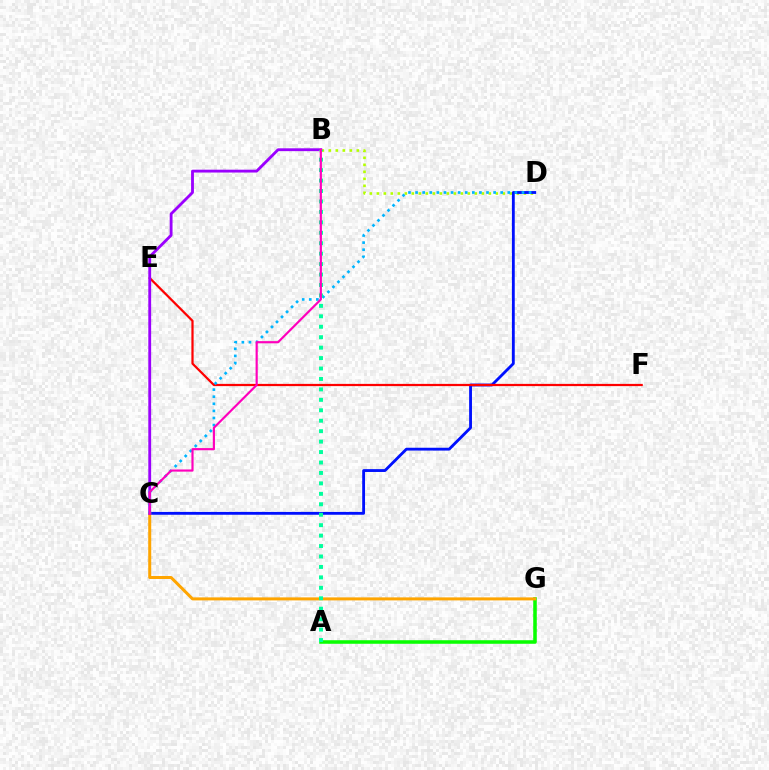{('A', 'G'): [{'color': '#08ff00', 'line_style': 'solid', 'thickness': 2.55}], ('B', 'D'): [{'color': '#b3ff00', 'line_style': 'dotted', 'thickness': 1.9}], ('C', 'D'): [{'color': '#0010ff', 'line_style': 'solid', 'thickness': 2.04}, {'color': '#00b5ff', 'line_style': 'dotted', 'thickness': 1.93}], ('C', 'G'): [{'color': '#ffa500', 'line_style': 'solid', 'thickness': 2.16}], ('E', 'F'): [{'color': '#ff0000', 'line_style': 'solid', 'thickness': 1.61}], ('B', 'C'): [{'color': '#9b00ff', 'line_style': 'solid', 'thickness': 2.04}, {'color': '#ff00bd', 'line_style': 'solid', 'thickness': 1.56}], ('A', 'B'): [{'color': '#00ff9d', 'line_style': 'dotted', 'thickness': 2.84}]}